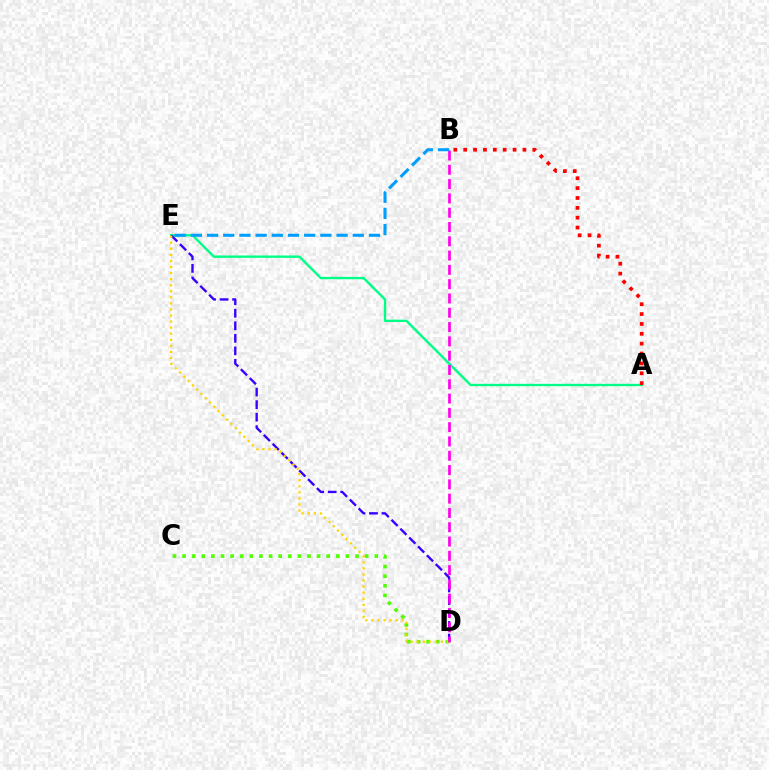{('A', 'E'): [{'color': '#00ff86', 'line_style': 'solid', 'thickness': 1.71}], ('A', 'B'): [{'color': '#ff0000', 'line_style': 'dotted', 'thickness': 2.68}], ('D', 'E'): [{'color': '#3700ff', 'line_style': 'dashed', 'thickness': 1.7}, {'color': '#ffd500', 'line_style': 'dotted', 'thickness': 1.65}], ('C', 'D'): [{'color': '#4fff00', 'line_style': 'dotted', 'thickness': 2.61}], ('B', 'D'): [{'color': '#ff00ed', 'line_style': 'dashed', 'thickness': 1.94}], ('B', 'E'): [{'color': '#009eff', 'line_style': 'dashed', 'thickness': 2.2}]}